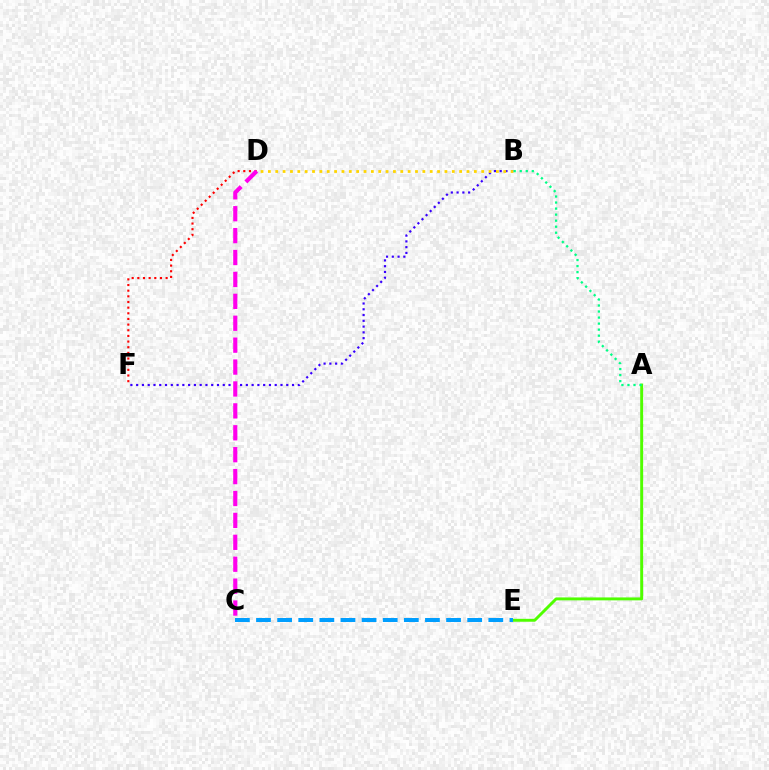{('A', 'E'): [{'color': '#4fff00', 'line_style': 'solid', 'thickness': 2.1}], ('B', 'F'): [{'color': '#3700ff', 'line_style': 'dotted', 'thickness': 1.57}], ('C', 'E'): [{'color': '#009eff', 'line_style': 'dashed', 'thickness': 2.87}], ('B', 'D'): [{'color': '#ffd500', 'line_style': 'dotted', 'thickness': 2.0}], ('A', 'B'): [{'color': '#00ff86', 'line_style': 'dotted', 'thickness': 1.64}], ('D', 'F'): [{'color': '#ff0000', 'line_style': 'dotted', 'thickness': 1.54}], ('C', 'D'): [{'color': '#ff00ed', 'line_style': 'dashed', 'thickness': 2.98}]}